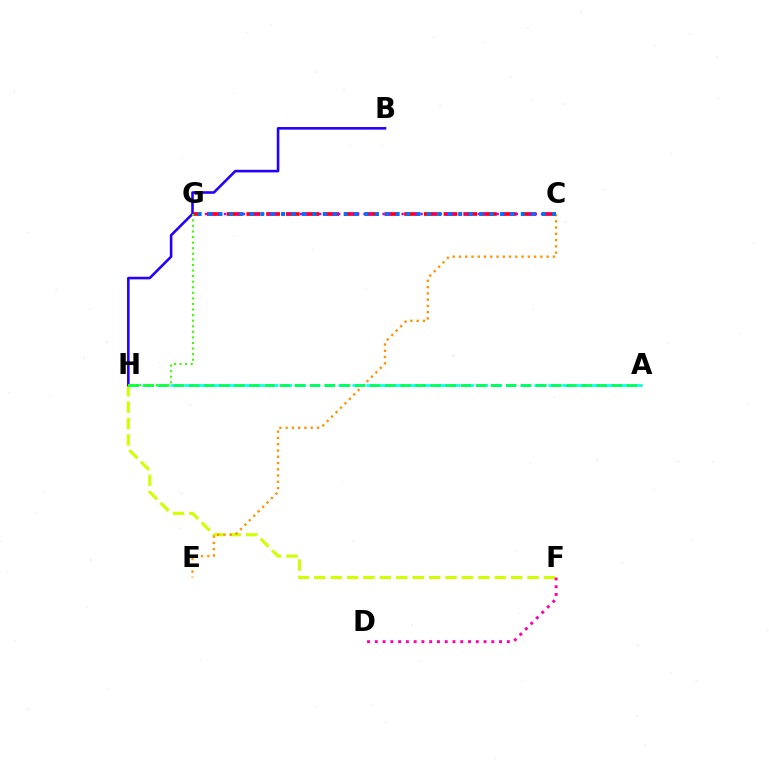{('F', 'H'): [{'color': '#d1ff00', 'line_style': 'dashed', 'thickness': 2.23}], ('B', 'H'): [{'color': '#2500ff', 'line_style': 'solid', 'thickness': 1.87}], ('C', 'G'): [{'color': '#ff0000', 'line_style': 'dashed', 'thickness': 2.68}, {'color': '#b900ff', 'line_style': 'dotted', 'thickness': 1.72}, {'color': '#0074ff', 'line_style': 'dotted', 'thickness': 2.83}], ('A', 'H'): [{'color': '#00fff6', 'line_style': 'dashed', 'thickness': 1.9}, {'color': '#00ff5c', 'line_style': 'dashed', 'thickness': 2.05}], ('C', 'E'): [{'color': '#ff9400', 'line_style': 'dotted', 'thickness': 1.7}], ('G', 'H'): [{'color': '#3dff00', 'line_style': 'dotted', 'thickness': 1.52}], ('D', 'F'): [{'color': '#ff00ac', 'line_style': 'dotted', 'thickness': 2.11}]}